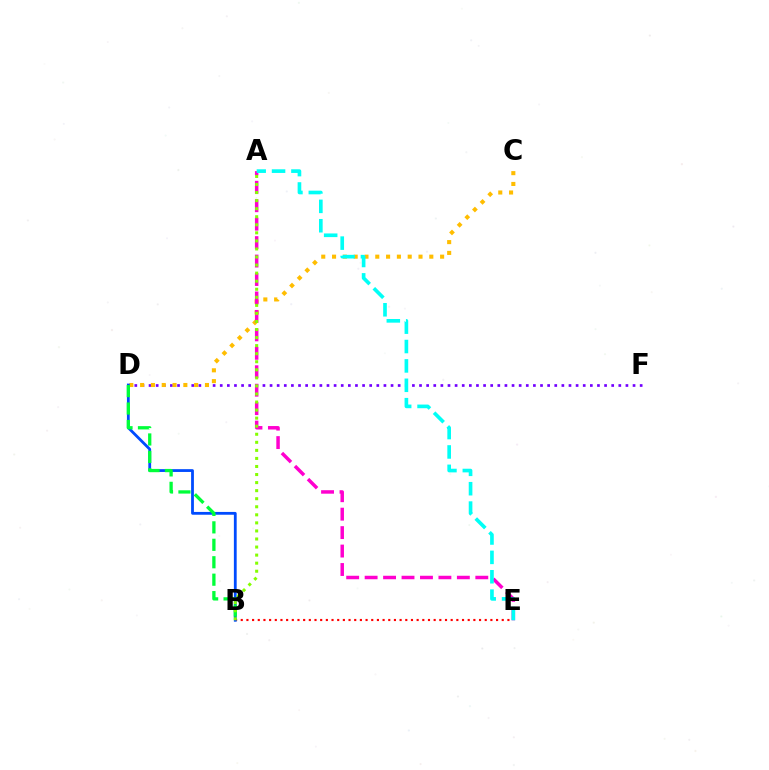{('D', 'F'): [{'color': '#7200ff', 'line_style': 'dotted', 'thickness': 1.93}], ('C', 'D'): [{'color': '#ffbd00', 'line_style': 'dotted', 'thickness': 2.94}], ('A', 'E'): [{'color': '#ff00cf', 'line_style': 'dashed', 'thickness': 2.51}, {'color': '#00fff6', 'line_style': 'dashed', 'thickness': 2.63}], ('B', 'E'): [{'color': '#ff0000', 'line_style': 'dotted', 'thickness': 1.54}], ('B', 'D'): [{'color': '#004bff', 'line_style': 'solid', 'thickness': 2.01}, {'color': '#00ff39', 'line_style': 'dashed', 'thickness': 2.37}], ('A', 'B'): [{'color': '#84ff00', 'line_style': 'dotted', 'thickness': 2.19}]}